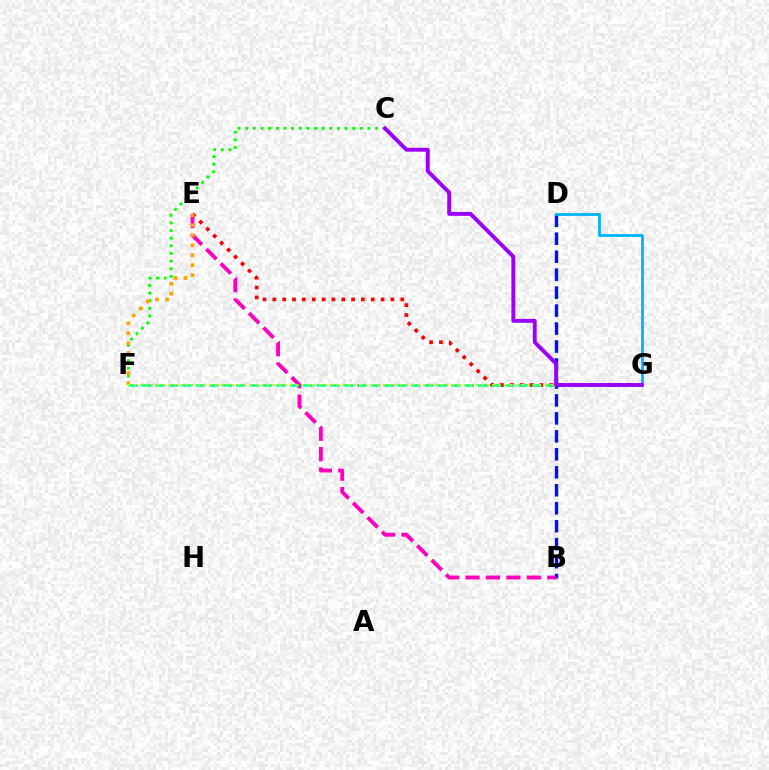{('E', 'G'): [{'color': '#ff0000', 'line_style': 'dotted', 'thickness': 2.67}], ('C', 'F'): [{'color': '#08ff00', 'line_style': 'dotted', 'thickness': 2.07}], ('B', 'D'): [{'color': '#0010ff', 'line_style': 'dashed', 'thickness': 2.44}], ('B', 'E'): [{'color': '#ff00bd', 'line_style': 'dashed', 'thickness': 2.78}], ('E', 'F'): [{'color': '#ffa500', 'line_style': 'dotted', 'thickness': 2.71}], ('F', 'G'): [{'color': '#00ff9d', 'line_style': 'dashed', 'thickness': 1.83}, {'color': '#b3ff00', 'line_style': 'dotted', 'thickness': 1.57}], ('D', 'G'): [{'color': '#00b5ff', 'line_style': 'solid', 'thickness': 2.02}], ('C', 'G'): [{'color': '#9b00ff', 'line_style': 'solid', 'thickness': 2.81}]}